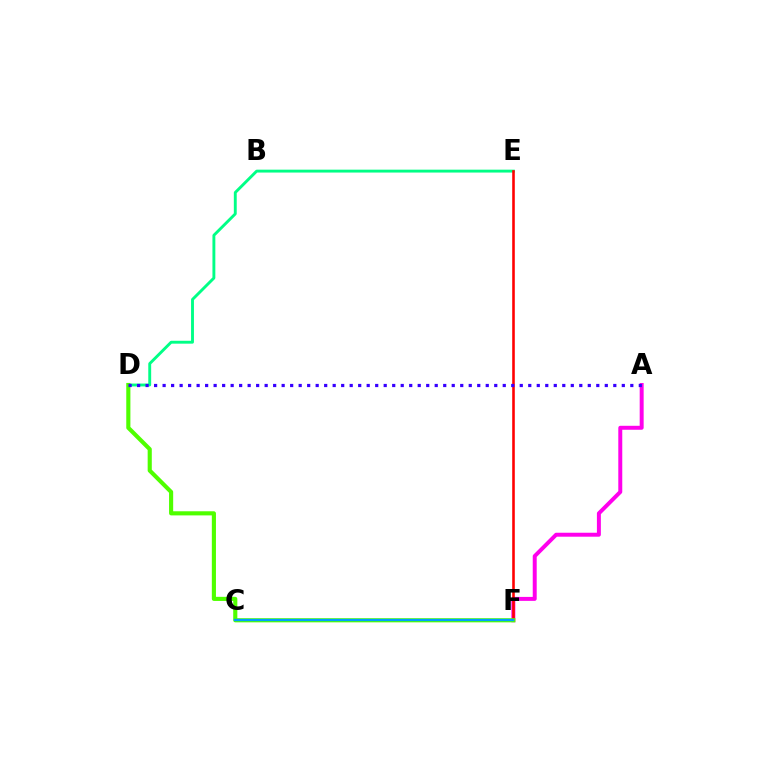{('A', 'F'): [{'color': '#ff00ed', 'line_style': 'solid', 'thickness': 2.85}], ('D', 'E'): [{'color': '#00ff86', 'line_style': 'solid', 'thickness': 2.08}], ('C', 'F'): [{'color': '#ffd500', 'line_style': 'dashed', 'thickness': 1.93}, {'color': '#009eff', 'line_style': 'solid', 'thickness': 1.65}], ('E', 'F'): [{'color': '#ff0000', 'line_style': 'solid', 'thickness': 1.86}], ('D', 'F'): [{'color': '#4fff00', 'line_style': 'solid', 'thickness': 2.97}], ('A', 'D'): [{'color': '#3700ff', 'line_style': 'dotted', 'thickness': 2.31}]}